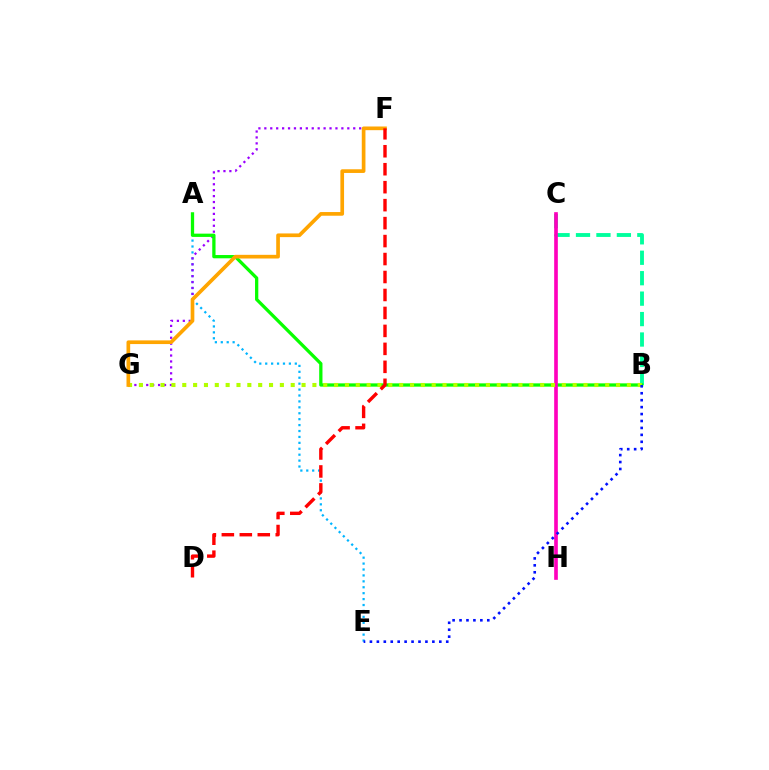{('B', 'C'): [{'color': '#00ff9d', 'line_style': 'dashed', 'thickness': 2.78}], ('A', 'E'): [{'color': '#00b5ff', 'line_style': 'dotted', 'thickness': 1.61}], ('F', 'G'): [{'color': '#9b00ff', 'line_style': 'dotted', 'thickness': 1.61}, {'color': '#ffa500', 'line_style': 'solid', 'thickness': 2.65}], ('A', 'B'): [{'color': '#08ff00', 'line_style': 'solid', 'thickness': 2.36}], ('C', 'H'): [{'color': '#ff00bd', 'line_style': 'solid', 'thickness': 2.63}], ('B', 'G'): [{'color': '#b3ff00', 'line_style': 'dotted', 'thickness': 2.95}], ('B', 'E'): [{'color': '#0010ff', 'line_style': 'dotted', 'thickness': 1.88}], ('D', 'F'): [{'color': '#ff0000', 'line_style': 'dashed', 'thickness': 2.44}]}